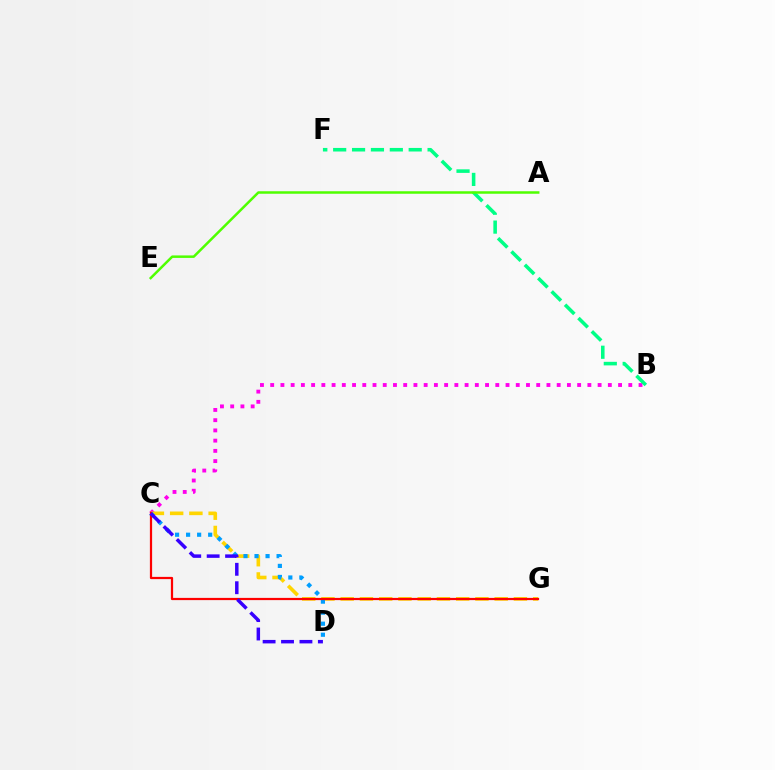{('B', 'C'): [{'color': '#ff00ed', 'line_style': 'dotted', 'thickness': 2.78}], ('C', 'G'): [{'color': '#ffd500', 'line_style': 'dashed', 'thickness': 2.61}, {'color': '#ff0000', 'line_style': 'solid', 'thickness': 1.6}], ('C', 'D'): [{'color': '#009eff', 'line_style': 'dotted', 'thickness': 3.0}, {'color': '#3700ff', 'line_style': 'dashed', 'thickness': 2.5}], ('B', 'F'): [{'color': '#00ff86', 'line_style': 'dashed', 'thickness': 2.57}], ('A', 'E'): [{'color': '#4fff00', 'line_style': 'solid', 'thickness': 1.8}]}